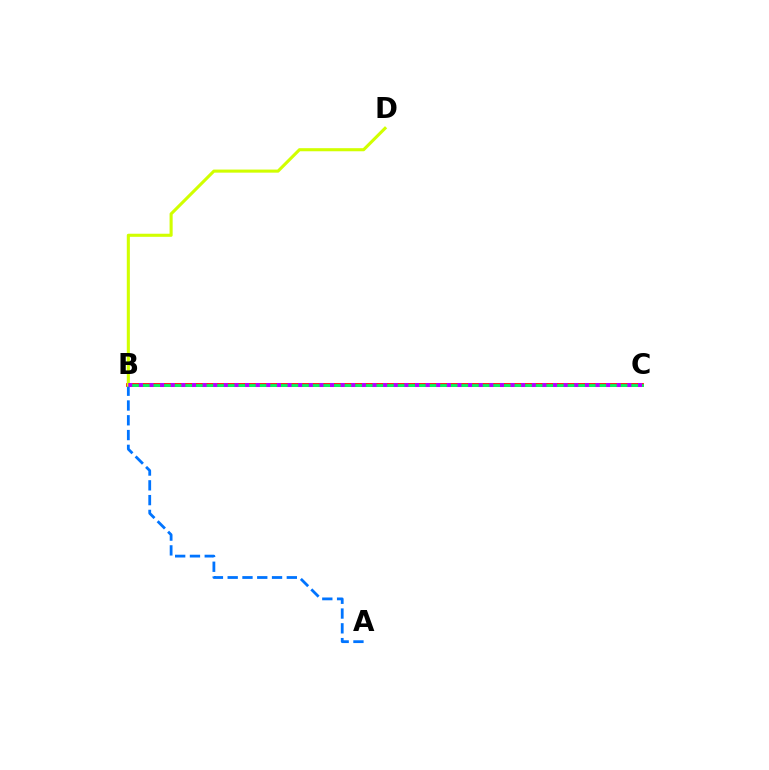{('B', 'C'): [{'color': '#ff0000', 'line_style': 'solid', 'thickness': 2.69}, {'color': '#00ff5c', 'line_style': 'solid', 'thickness': 2.0}, {'color': '#b900ff', 'line_style': 'dotted', 'thickness': 2.89}], ('A', 'B'): [{'color': '#0074ff', 'line_style': 'dashed', 'thickness': 2.01}], ('B', 'D'): [{'color': '#d1ff00', 'line_style': 'solid', 'thickness': 2.22}]}